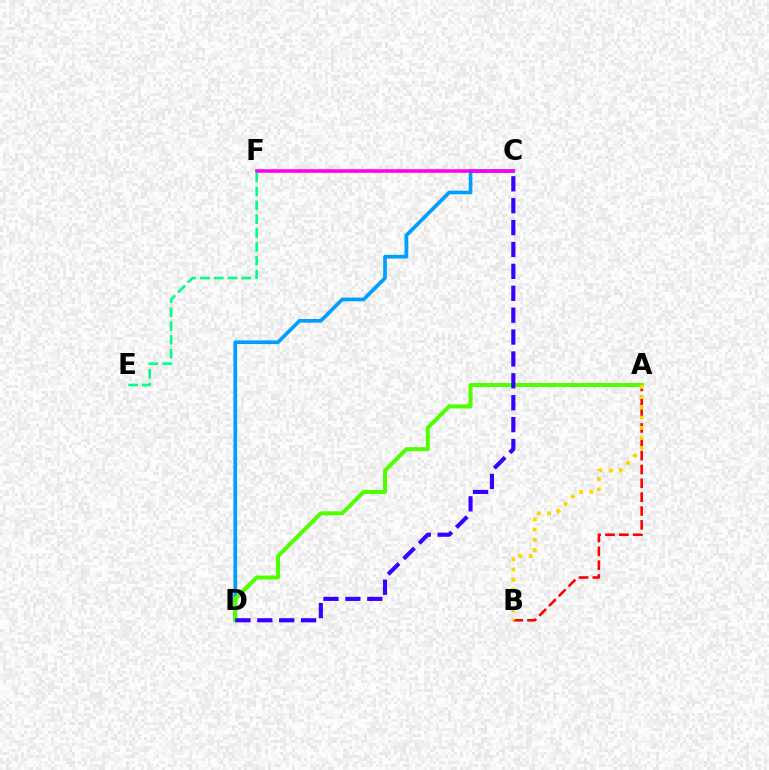{('C', 'D'): [{'color': '#009eff', 'line_style': 'solid', 'thickness': 2.65}, {'color': '#3700ff', 'line_style': 'dashed', 'thickness': 2.97}], ('A', 'B'): [{'color': '#ff0000', 'line_style': 'dashed', 'thickness': 1.88}, {'color': '#ffd500', 'line_style': 'dotted', 'thickness': 2.77}], ('A', 'D'): [{'color': '#4fff00', 'line_style': 'solid', 'thickness': 2.87}], ('C', 'F'): [{'color': '#ff00ed', 'line_style': 'solid', 'thickness': 2.56}], ('E', 'F'): [{'color': '#00ff86', 'line_style': 'dashed', 'thickness': 1.88}]}